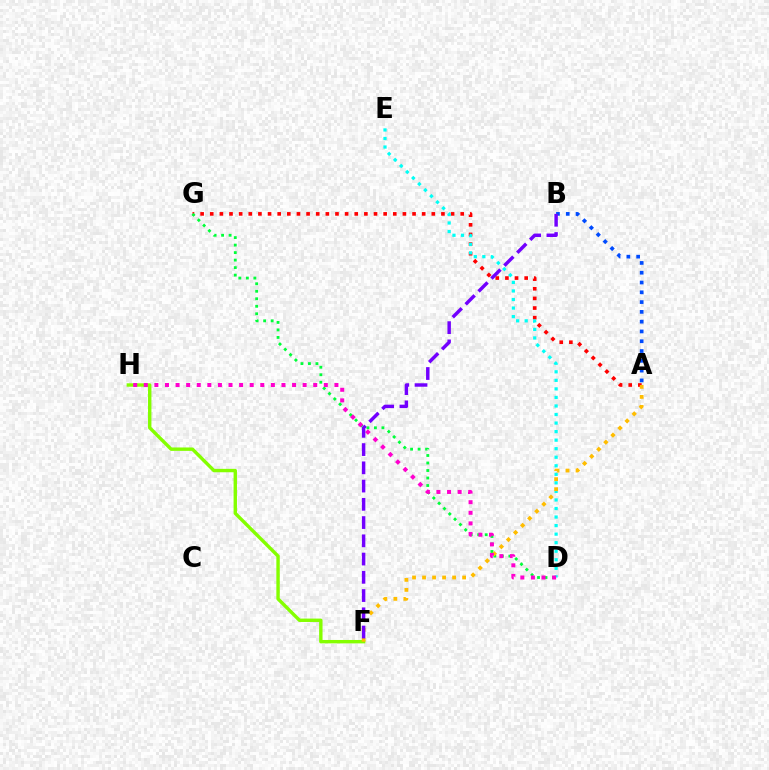{('F', 'H'): [{'color': '#84ff00', 'line_style': 'solid', 'thickness': 2.45}], ('A', 'G'): [{'color': '#ff0000', 'line_style': 'dotted', 'thickness': 2.62}], ('D', 'E'): [{'color': '#00fff6', 'line_style': 'dotted', 'thickness': 2.32}], ('D', 'G'): [{'color': '#00ff39', 'line_style': 'dotted', 'thickness': 2.04}], ('A', 'F'): [{'color': '#ffbd00', 'line_style': 'dotted', 'thickness': 2.72}], ('A', 'B'): [{'color': '#004bff', 'line_style': 'dotted', 'thickness': 2.66}], ('D', 'H'): [{'color': '#ff00cf', 'line_style': 'dotted', 'thickness': 2.88}], ('B', 'F'): [{'color': '#7200ff', 'line_style': 'dashed', 'thickness': 2.48}]}